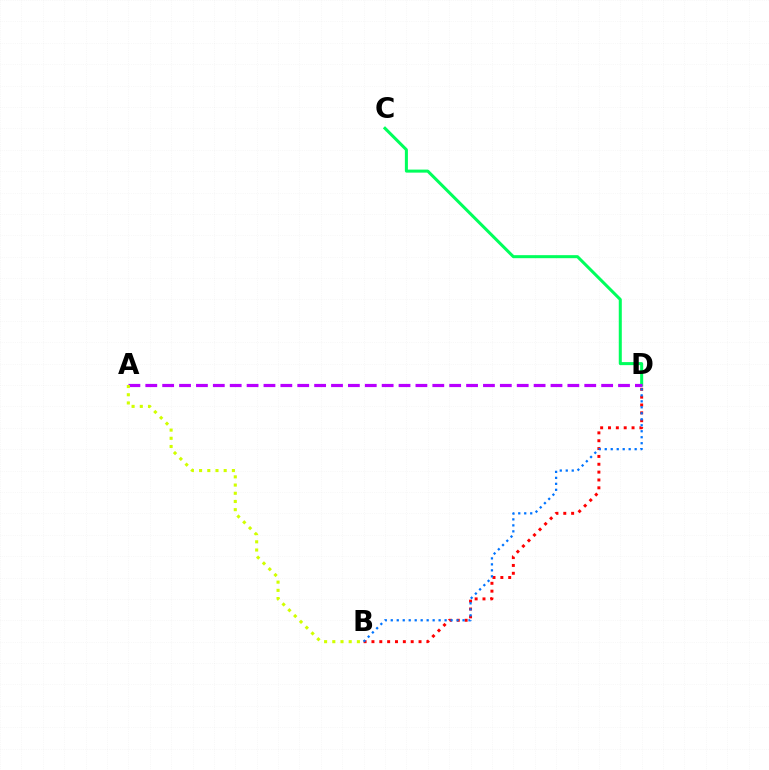{('B', 'D'): [{'color': '#ff0000', 'line_style': 'dotted', 'thickness': 2.13}, {'color': '#0074ff', 'line_style': 'dotted', 'thickness': 1.63}], ('C', 'D'): [{'color': '#00ff5c', 'line_style': 'solid', 'thickness': 2.18}], ('A', 'D'): [{'color': '#b900ff', 'line_style': 'dashed', 'thickness': 2.29}], ('A', 'B'): [{'color': '#d1ff00', 'line_style': 'dotted', 'thickness': 2.23}]}